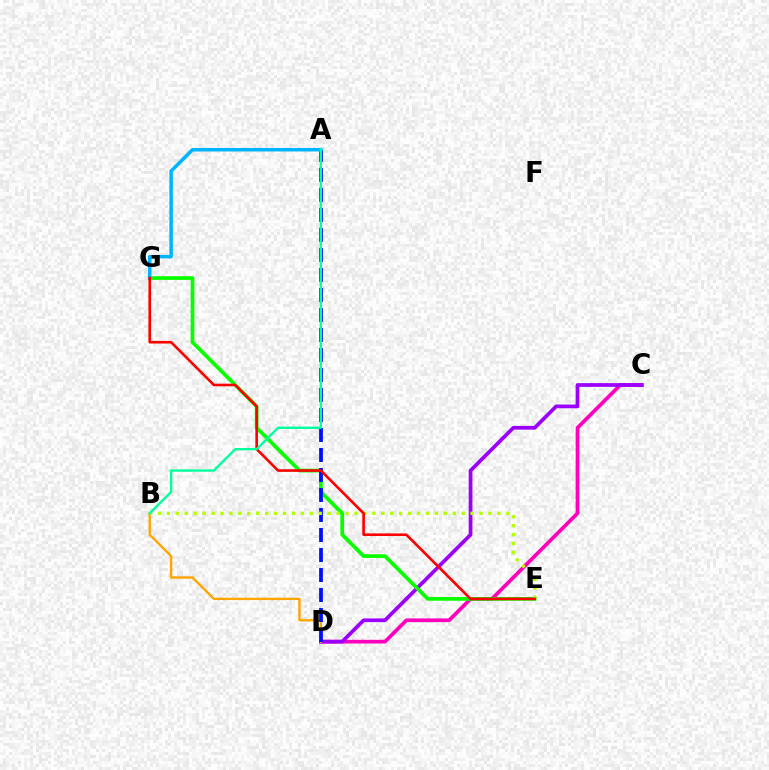{('C', 'D'): [{'color': '#ff00bd', 'line_style': 'solid', 'thickness': 2.67}, {'color': '#9b00ff', 'line_style': 'solid', 'thickness': 2.69}], ('E', 'G'): [{'color': '#08ff00', 'line_style': 'solid', 'thickness': 2.67}, {'color': '#ff0000', 'line_style': 'solid', 'thickness': 1.89}], ('B', 'D'): [{'color': '#ffa500', 'line_style': 'solid', 'thickness': 1.71}], ('A', 'D'): [{'color': '#0010ff', 'line_style': 'dashed', 'thickness': 2.72}], ('B', 'E'): [{'color': '#b3ff00', 'line_style': 'dotted', 'thickness': 2.43}], ('A', 'G'): [{'color': '#00b5ff', 'line_style': 'solid', 'thickness': 2.53}], ('A', 'B'): [{'color': '#00ff9d', 'line_style': 'solid', 'thickness': 1.68}]}